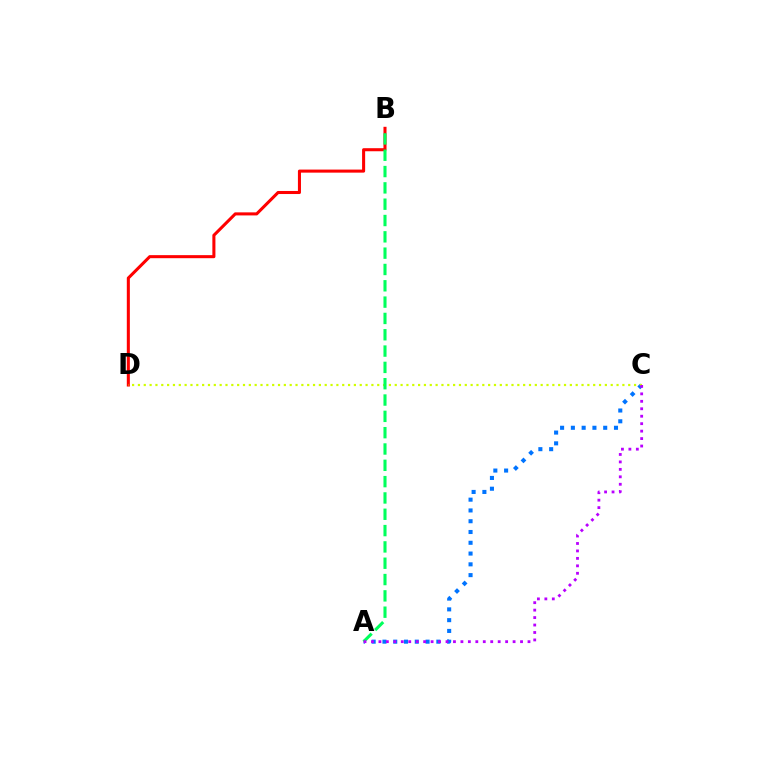{('A', 'C'): [{'color': '#0074ff', 'line_style': 'dotted', 'thickness': 2.93}, {'color': '#b900ff', 'line_style': 'dotted', 'thickness': 2.03}], ('B', 'D'): [{'color': '#ff0000', 'line_style': 'solid', 'thickness': 2.2}], ('C', 'D'): [{'color': '#d1ff00', 'line_style': 'dotted', 'thickness': 1.59}], ('A', 'B'): [{'color': '#00ff5c', 'line_style': 'dashed', 'thickness': 2.22}]}